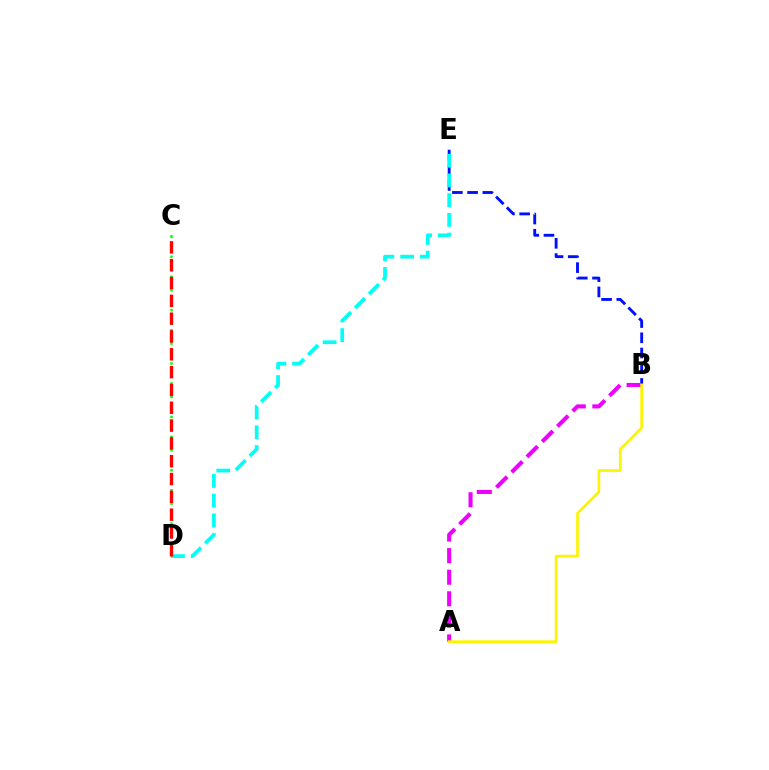{('C', 'D'): [{'color': '#08ff00', 'line_style': 'dotted', 'thickness': 1.81}, {'color': '#ff0000', 'line_style': 'dashed', 'thickness': 2.42}], ('B', 'E'): [{'color': '#0010ff', 'line_style': 'dashed', 'thickness': 2.07}], ('D', 'E'): [{'color': '#00fff6', 'line_style': 'dashed', 'thickness': 2.68}], ('A', 'B'): [{'color': '#ee00ff', 'line_style': 'dashed', 'thickness': 2.93}, {'color': '#fcf500', 'line_style': 'solid', 'thickness': 1.94}]}